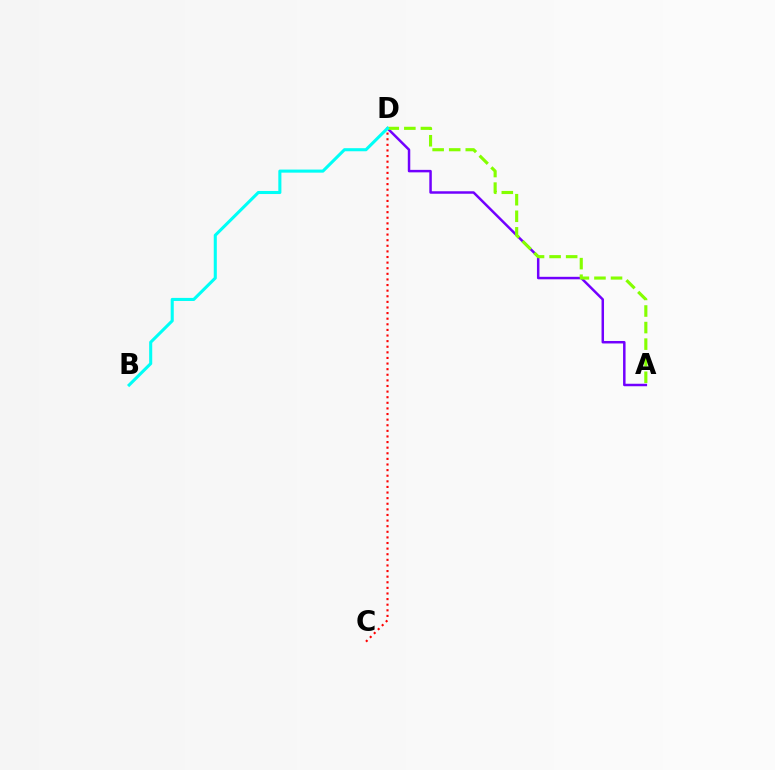{('A', 'D'): [{'color': '#7200ff', 'line_style': 'solid', 'thickness': 1.79}, {'color': '#84ff00', 'line_style': 'dashed', 'thickness': 2.25}], ('C', 'D'): [{'color': '#ff0000', 'line_style': 'dotted', 'thickness': 1.52}], ('B', 'D'): [{'color': '#00fff6', 'line_style': 'solid', 'thickness': 2.21}]}